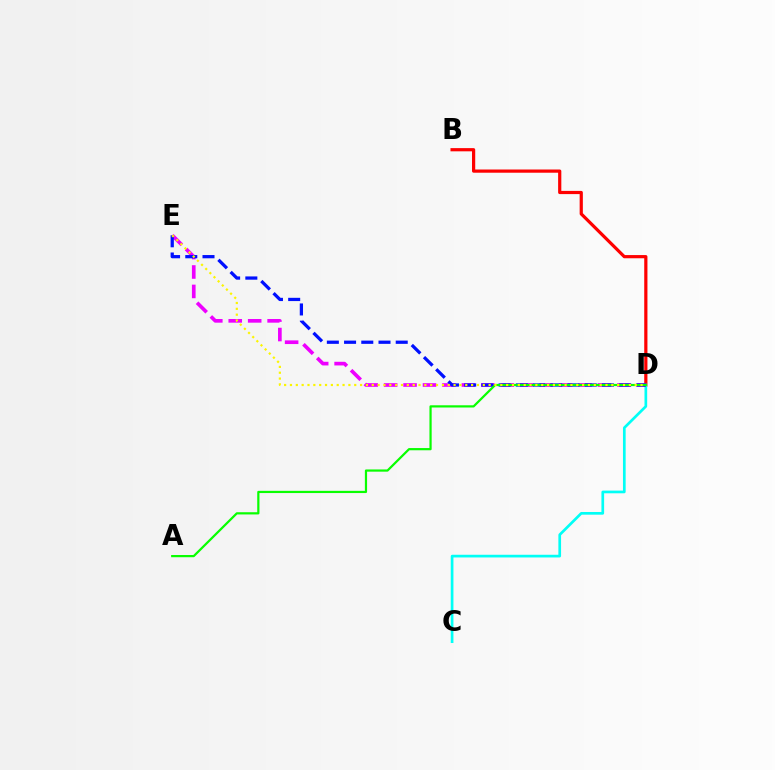{('B', 'D'): [{'color': '#ff0000', 'line_style': 'solid', 'thickness': 2.31}], ('C', 'D'): [{'color': '#00fff6', 'line_style': 'solid', 'thickness': 1.93}], ('D', 'E'): [{'color': '#ee00ff', 'line_style': 'dashed', 'thickness': 2.64}, {'color': '#0010ff', 'line_style': 'dashed', 'thickness': 2.34}, {'color': '#fcf500', 'line_style': 'dotted', 'thickness': 1.59}], ('A', 'D'): [{'color': '#08ff00', 'line_style': 'solid', 'thickness': 1.59}]}